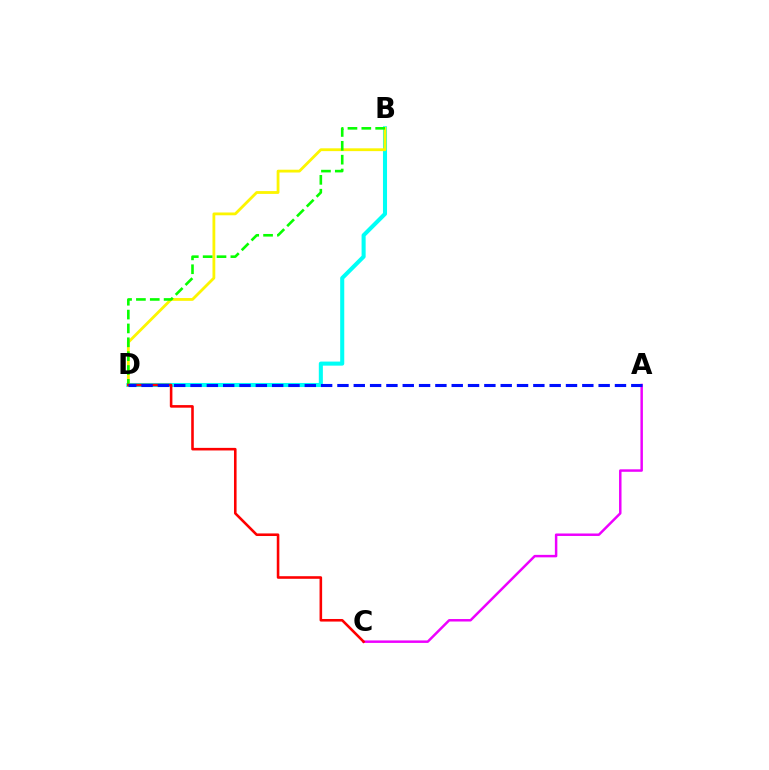{('B', 'D'): [{'color': '#00fff6', 'line_style': 'solid', 'thickness': 2.93}, {'color': '#fcf500', 'line_style': 'solid', 'thickness': 2.02}, {'color': '#08ff00', 'line_style': 'dashed', 'thickness': 1.88}], ('A', 'C'): [{'color': '#ee00ff', 'line_style': 'solid', 'thickness': 1.78}], ('C', 'D'): [{'color': '#ff0000', 'line_style': 'solid', 'thickness': 1.86}], ('A', 'D'): [{'color': '#0010ff', 'line_style': 'dashed', 'thickness': 2.22}]}